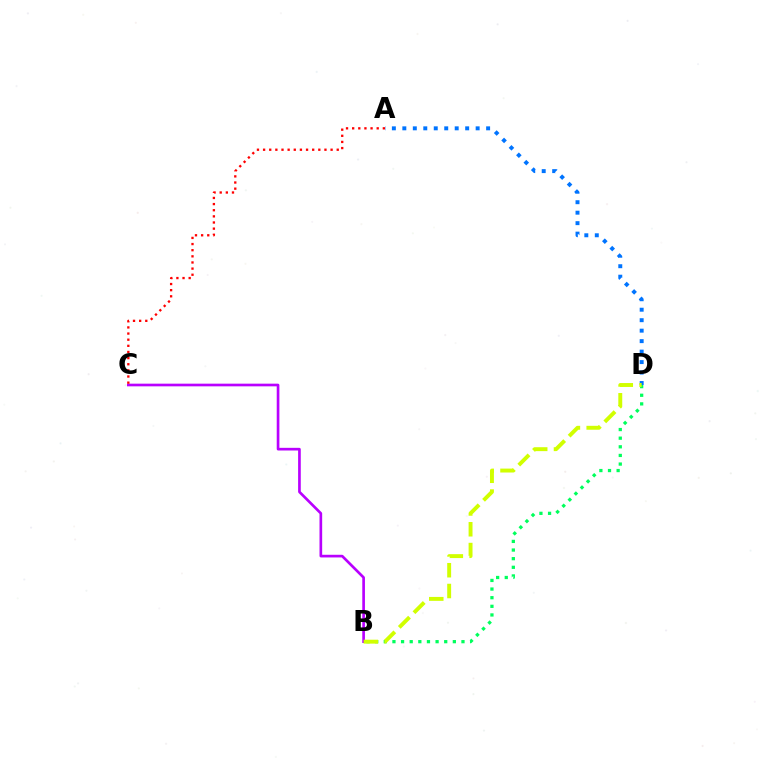{('A', 'D'): [{'color': '#0074ff', 'line_style': 'dotted', 'thickness': 2.85}], ('B', 'D'): [{'color': '#00ff5c', 'line_style': 'dotted', 'thickness': 2.34}, {'color': '#d1ff00', 'line_style': 'dashed', 'thickness': 2.82}], ('B', 'C'): [{'color': '#b900ff', 'line_style': 'solid', 'thickness': 1.92}], ('A', 'C'): [{'color': '#ff0000', 'line_style': 'dotted', 'thickness': 1.67}]}